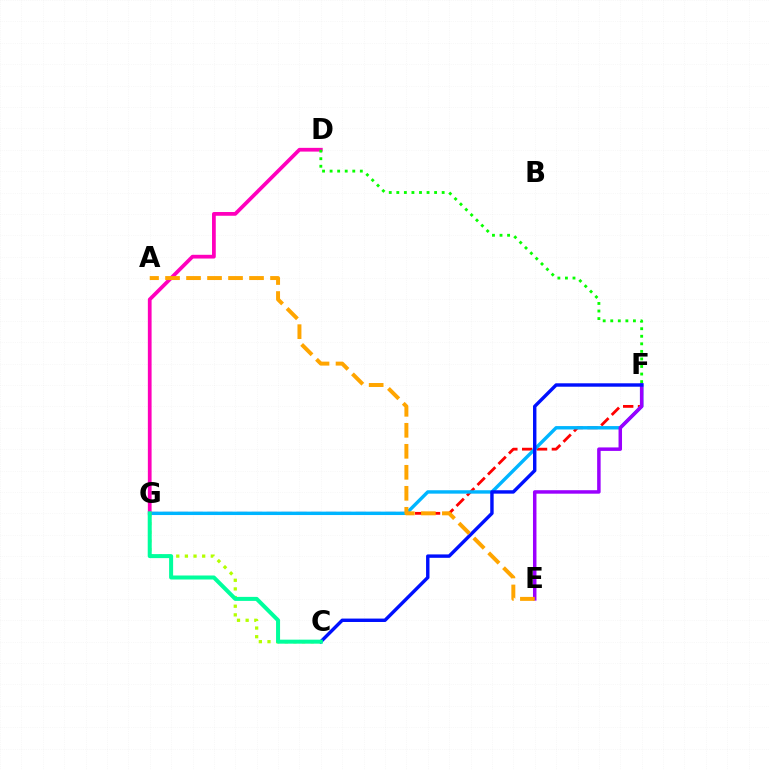{('C', 'G'): [{'color': '#b3ff00', 'line_style': 'dotted', 'thickness': 2.35}, {'color': '#00ff9d', 'line_style': 'solid', 'thickness': 2.89}], ('F', 'G'): [{'color': '#ff0000', 'line_style': 'dashed', 'thickness': 2.02}, {'color': '#00b5ff', 'line_style': 'solid', 'thickness': 2.45}], ('D', 'G'): [{'color': '#ff00bd', 'line_style': 'solid', 'thickness': 2.7}], ('D', 'F'): [{'color': '#08ff00', 'line_style': 'dotted', 'thickness': 2.05}], ('E', 'F'): [{'color': '#9b00ff', 'line_style': 'solid', 'thickness': 2.51}], ('C', 'F'): [{'color': '#0010ff', 'line_style': 'solid', 'thickness': 2.46}], ('A', 'E'): [{'color': '#ffa500', 'line_style': 'dashed', 'thickness': 2.85}]}